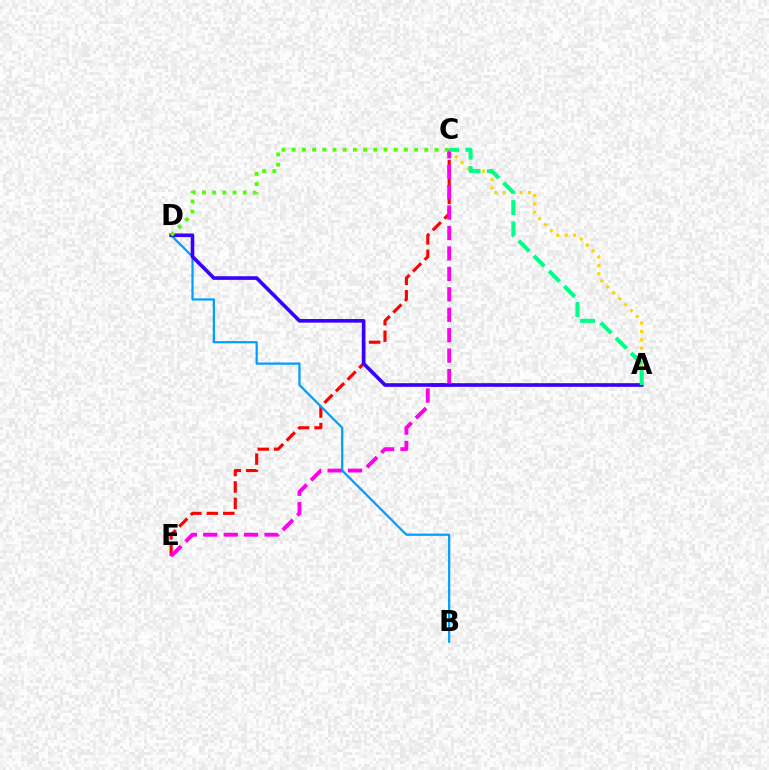{('C', 'E'): [{'color': '#ff0000', 'line_style': 'dashed', 'thickness': 2.23}, {'color': '#ff00ed', 'line_style': 'dashed', 'thickness': 2.78}], ('B', 'D'): [{'color': '#009eff', 'line_style': 'solid', 'thickness': 1.61}], ('A', 'C'): [{'color': '#ffd500', 'line_style': 'dotted', 'thickness': 2.28}, {'color': '#00ff86', 'line_style': 'dashed', 'thickness': 2.91}], ('A', 'D'): [{'color': '#3700ff', 'line_style': 'solid', 'thickness': 2.61}], ('C', 'D'): [{'color': '#4fff00', 'line_style': 'dotted', 'thickness': 2.77}]}